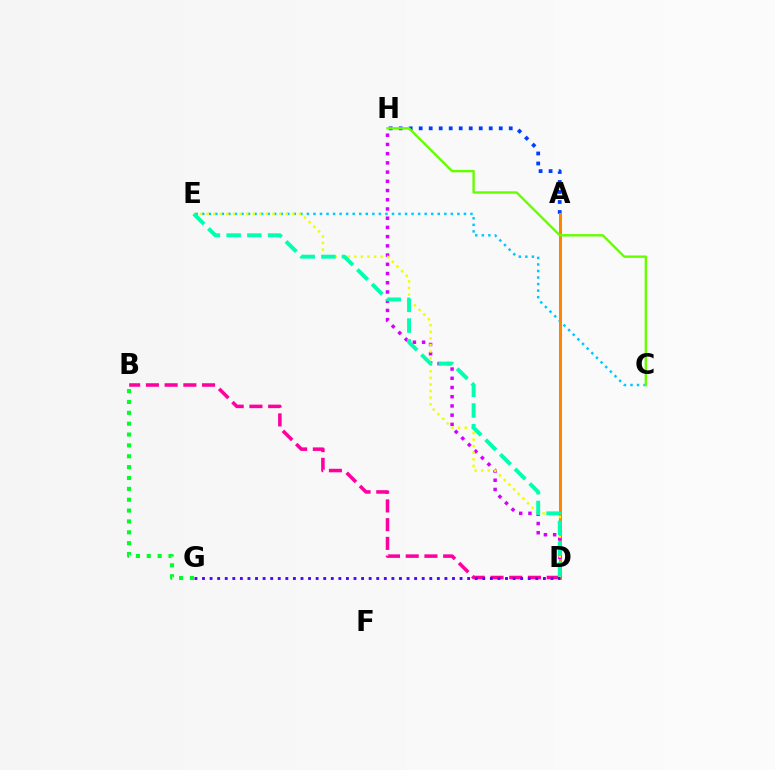{('B', 'G'): [{'color': '#00ff27', 'line_style': 'dotted', 'thickness': 2.95}], ('C', 'E'): [{'color': '#00c7ff', 'line_style': 'dotted', 'thickness': 1.78}], ('B', 'D'): [{'color': '#ff00a0', 'line_style': 'dashed', 'thickness': 2.54}], ('A', 'H'): [{'color': '#003fff', 'line_style': 'dotted', 'thickness': 2.72}], ('A', 'D'): [{'color': '#ff0000', 'line_style': 'solid', 'thickness': 1.91}, {'color': '#ff8800', 'line_style': 'solid', 'thickness': 2.1}], ('D', 'H'): [{'color': '#d600ff', 'line_style': 'dotted', 'thickness': 2.51}], ('D', 'E'): [{'color': '#eeff00', 'line_style': 'dotted', 'thickness': 1.79}, {'color': '#00ffaf', 'line_style': 'dashed', 'thickness': 2.82}], ('D', 'G'): [{'color': '#4f00ff', 'line_style': 'dotted', 'thickness': 2.06}], ('C', 'H'): [{'color': '#66ff00', 'line_style': 'solid', 'thickness': 1.72}]}